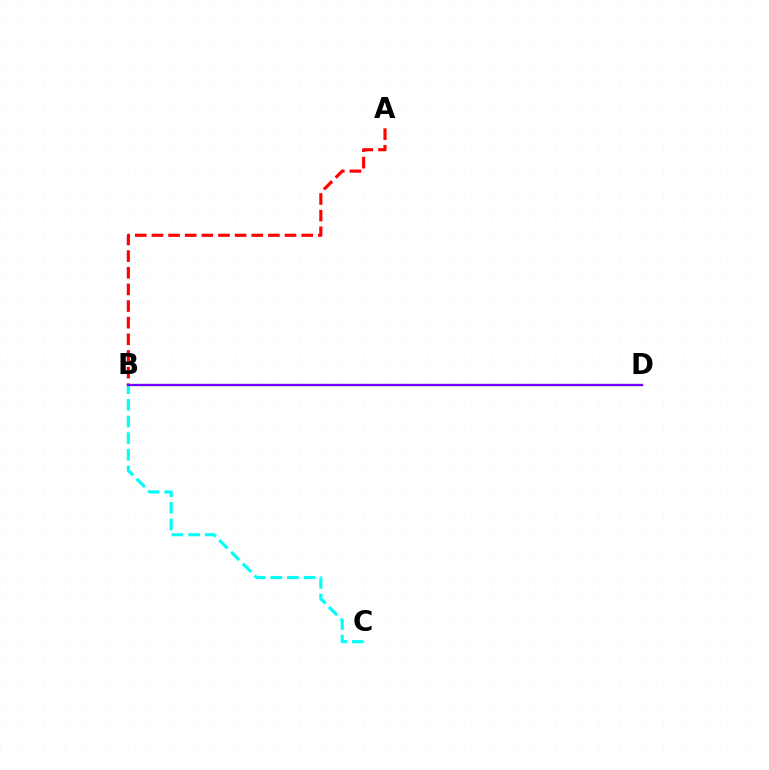{('B', 'D'): [{'color': '#84ff00', 'line_style': 'solid', 'thickness': 1.56}, {'color': '#7200ff', 'line_style': 'solid', 'thickness': 1.66}], ('B', 'C'): [{'color': '#00fff6', 'line_style': 'dashed', 'thickness': 2.26}], ('A', 'B'): [{'color': '#ff0000', 'line_style': 'dashed', 'thickness': 2.26}]}